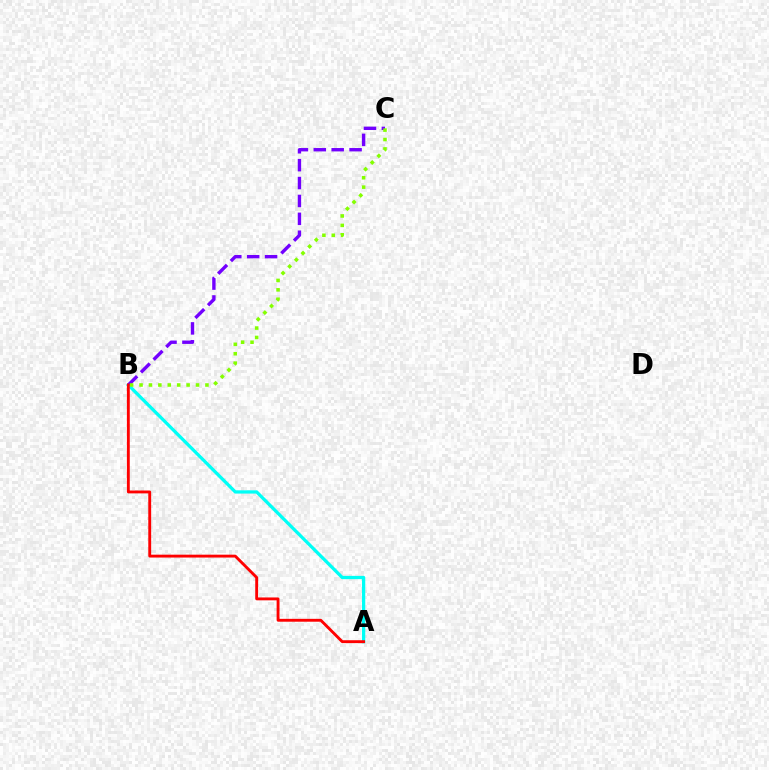{('A', 'B'): [{'color': '#00fff6', 'line_style': 'solid', 'thickness': 2.36}, {'color': '#ff0000', 'line_style': 'solid', 'thickness': 2.07}], ('B', 'C'): [{'color': '#7200ff', 'line_style': 'dashed', 'thickness': 2.43}, {'color': '#84ff00', 'line_style': 'dotted', 'thickness': 2.56}]}